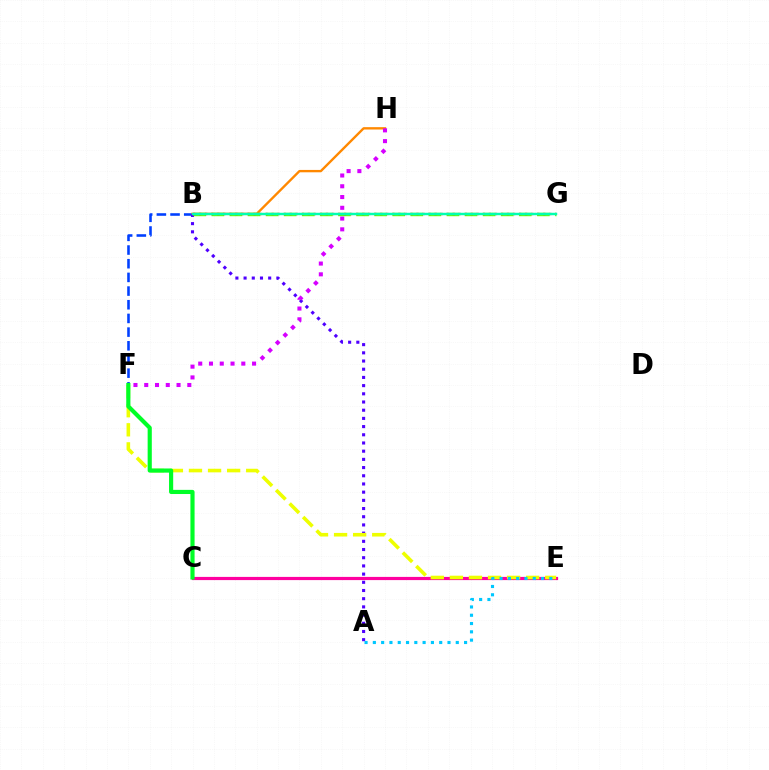{('C', 'E'): [{'color': '#ff00a0', 'line_style': 'solid', 'thickness': 2.29}], ('B', 'F'): [{'color': '#003fff', 'line_style': 'dashed', 'thickness': 1.86}], ('B', 'H'): [{'color': '#ff8800', 'line_style': 'solid', 'thickness': 1.7}], ('A', 'B'): [{'color': '#4f00ff', 'line_style': 'dotted', 'thickness': 2.23}], ('E', 'F'): [{'color': '#eeff00', 'line_style': 'dashed', 'thickness': 2.59}], ('A', 'E'): [{'color': '#00c7ff', 'line_style': 'dotted', 'thickness': 2.25}], ('B', 'G'): [{'color': '#66ff00', 'line_style': 'dashed', 'thickness': 2.46}, {'color': '#ff0000', 'line_style': 'dotted', 'thickness': 1.64}, {'color': '#00ffaf', 'line_style': 'solid', 'thickness': 1.77}], ('C', 'F'): [{'color': '#00ff27', 'line_style': 'solid', 'thickness': 2.99}], ('F', 'H'): [{'color': '#d600ff', 'line_style': 'dotted', 'thickness': 2.93}]}